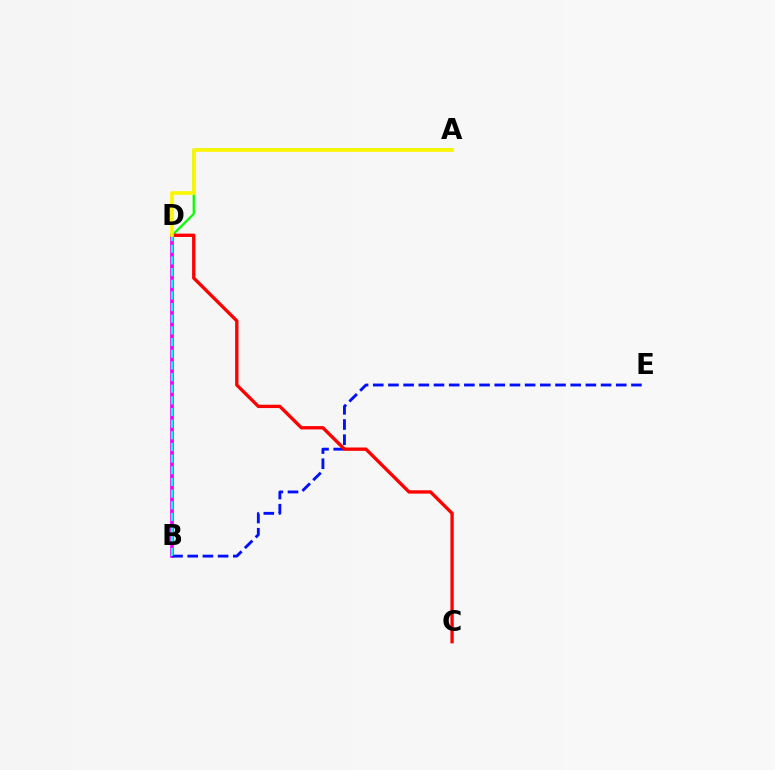{('A', 'D'): [{'color': '#08ff00', 'line_style': 'solid', 'thickness': 1.64}, {'color': '#fcf500', 'line_style': 'solid', 'thickness': 2.63}], ('B', 'D'): [{'color': '#ee00ff', 'line_style': 'solid', 'thickness': 2.64}, {'color': '#00fff6', 'line_style': 'dashed', 'thickness': 1.58}], ('B', 'E'): [{'color': '#0010ff', 'line_style': 'dashed', 'thickness': 2.06}], ('C', 'D'): [{'color': '#ff0000', 'line_style': 'solid', 'thickness': 2.4}]}